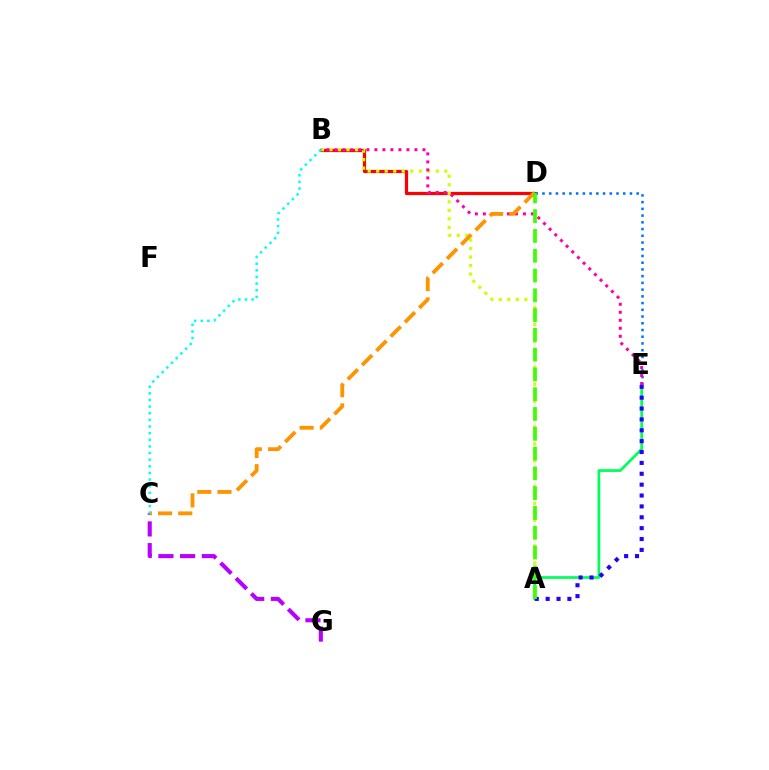{('B', 'D'): [{'color': '#ff0000', 'line_style': 'solid', 'thickness': 2.3}], ('D', 'E'): [{'color': '#0074ff', 'line_style': 'dotted', 'thickness': 1.83}], ('A', 'B'): [{'color': '#d1ff00', 'line_style': 'dotted', 'thickness': 2.31}], ('A', 'E'): [{'color': '#00ff5c', 'line_style': 'solid', 'thickness': 1.98}, {'color': '#2500ff', 'line_style': 'dotted', 'thickness': 2.95}], ('B', 'E'): [{'color': '#ff00ac', 'line_style': 'dotted', 'thickness': 2.18}], ('C', 'G'): [{'color': '#b900ff', 'line_style': 'dashed', 'thickness': 2.95}], ('C', 'D'): [{'color': '#ff9400', 'line_style': 'dashed', 'thickness': 2.75}], ('A', 'D'): [{'color': '#3dff00', 'line_style': 'dashed', 'thickness': 2.69}], ('B', 'C'): [{'color': '#00fff6', 'line_style': 'dotted', 'thickness': 1.8}]}